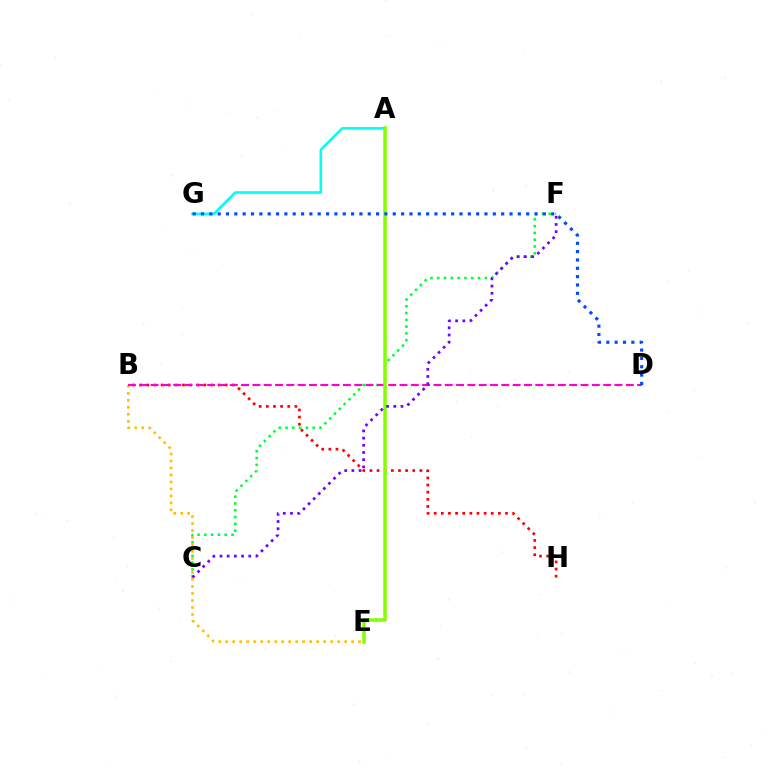{('C', 'F'): [{'color': '#00ff39', 'line_style': 'dotted', 'thickness': 1.85}, {'color': '#7200ff', 'line_style': 'dotted', 'thickness': 1.95}], ('A', 'G'): [{'color': '#00fff6', 'line_style': 'solid', 'thickness': 1.88}], ('B', 'H'): [{'color': '#ff0000', 'line_style': 'dotted', 'thickness': 1.94}], ('B', 'E'): [{'color': '#ffbd00', 'line_style': 'dotted', 'thickness': 1.9}], ('B', 'D'): [{'color': '#ff00cf', 'line_style': 'dashed', 'thickness': 1.54}], ('A', 'E'): [{'color': '#84ff00', 'line_style': 'solid', 'thickness': 2.53}], ('D', 'G'): [{'color': '#004bff', 'line_style': 'dotted', 'thickness': 2.27}]}